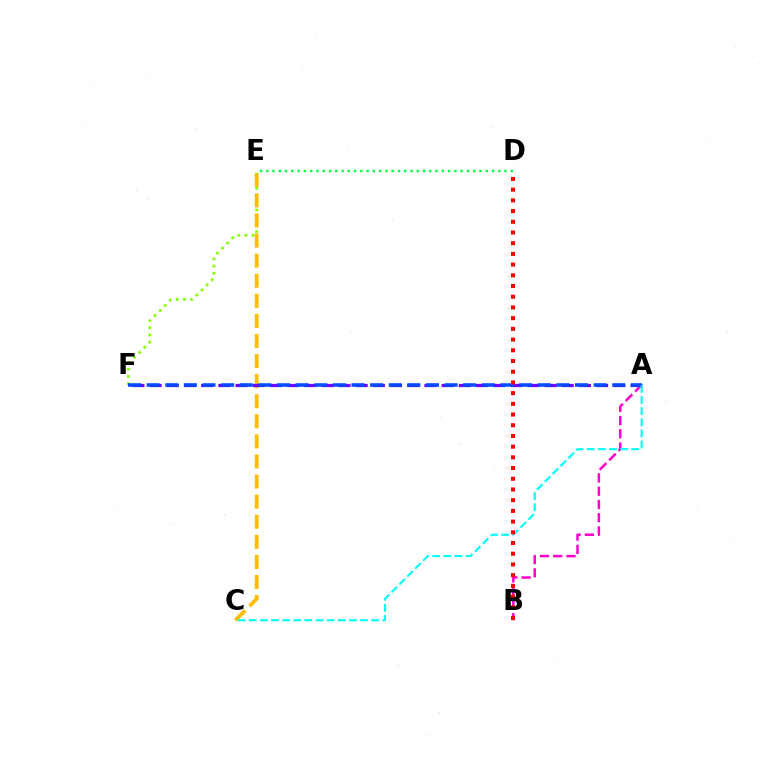{('E', 'F'): [{'color': '#84ff00', 'line_style': 'dotted', 'thickness': 1.96}], ('C', 'E'): [{'color': '#ffbd00', 'line_style': 'dashed', 'thickness': 2.73}], ('A', 'F'): [{'color': '#7200ff', 'line_style': 'dashed', 'thickness': 2.33}, {'color': '#004bff', 'line_style': 'dashed', 'thickness': 2.53}], ('D', 'E'): [{'color': '#00ff39', 'line_style': 'dotted', 'thickness': 1.7}], ('A', 'B'): [{'color': '#ff00cf', 'line_style': 'dashed', 'thickness': 1.8}], ('A', 'C'): [{'color': '#00fff6', 'line_style': 'dashed', 'thickness': 1.51}], ('B', 'D'): [{'color': '#ff0000', 'line_style': 'dotted', 'thickness': 2.91}]}